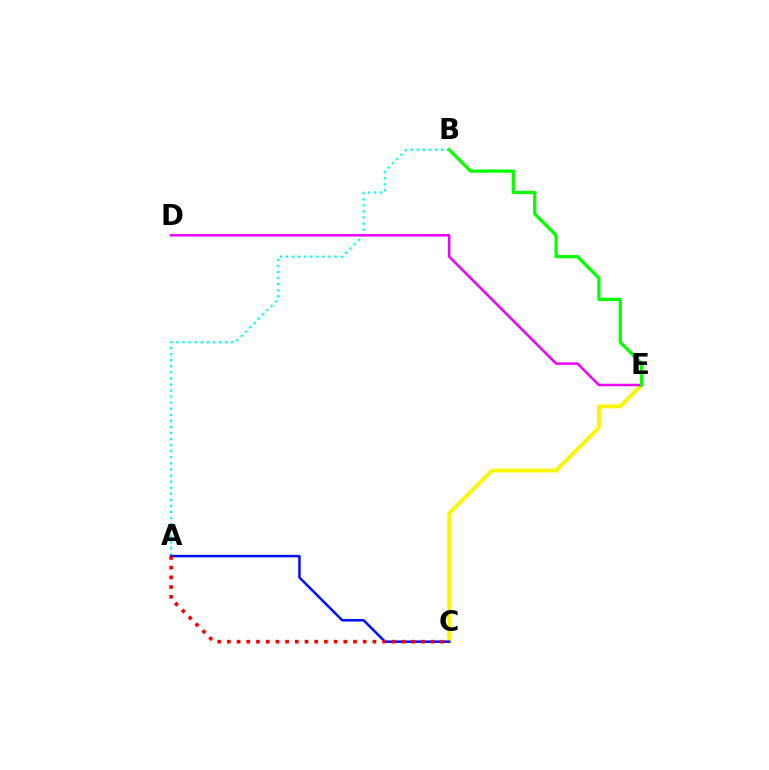{('C', 'E'): [{'color': '#fcf500', 'line_style': 'solid', 'thickness': 2.8}], ('A', 'B'): [{'color': '#00fff6', 'line_style': 'dotted', 'thickness': 1.65}], ('A', 'C'): [{'color': '#0010ff', 'line_style': 'solid', 'thickness': 1.81}, {'color': '#ff0000', 'line_style': 'dotted', 'thickness': 2.64}], ('D', 'E'): [{'color': '#ee00ff', 'line_style': 'solid', 'thickness': 1.81}], ('B', 'E'): [{'color': '#08ff00', 'line_style': 'solid', 'thickness': 2.37}]}